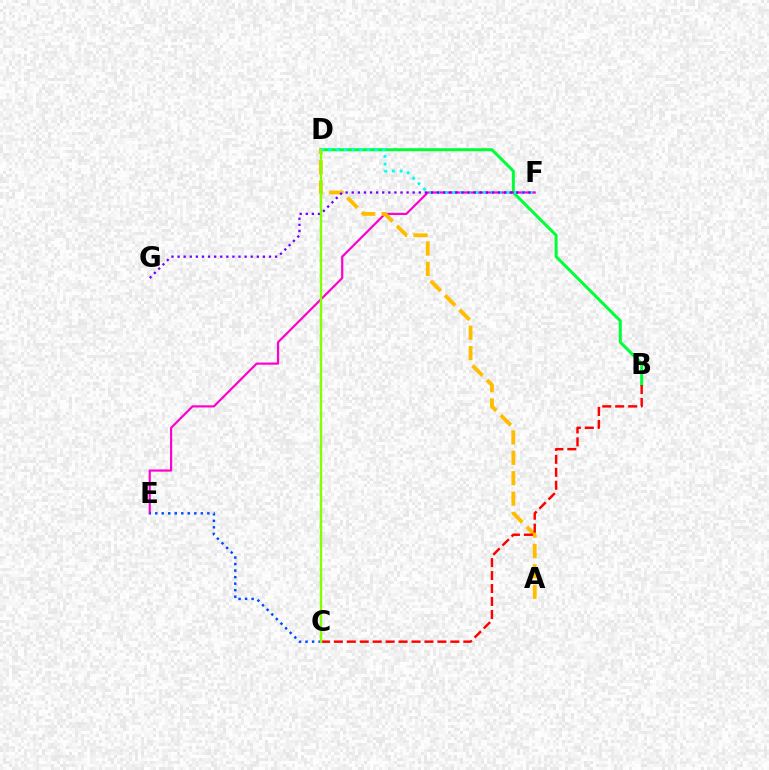{('B', 'D'): [{'color': '#00ff39', 'line_style': 'solid', 'thickness': 2.18}], ('E', 'F'): [{'color': '#ff00cf', 'line_style': 'solid', 'thickness': 1.57}], ('A', 'D'): [{'color': '#ffbd00', 'line_style': 'dashed', 'thickness': 2.77}], ('C', 'E'): [{'color': '#004bff', 'line_style': 'dotted', 'thickness': 1.77}], ('D', 'F'): [{'color': '#00fff6', 'line_style': 'dotted', 'thickness': 2.09}], ('F', 'G'): [{'color': '#7200ff', 'line_style': 'dotted', 'thickness': 1.66}], ('B', 'C'): [{'color': '#ff0000', 'line_style': 'dashed', 'thickness': 1.76}], ('C', 'D'): [{'color': '#84ff00', 'line_style': 'solid', 'thickness': 1.72}]}